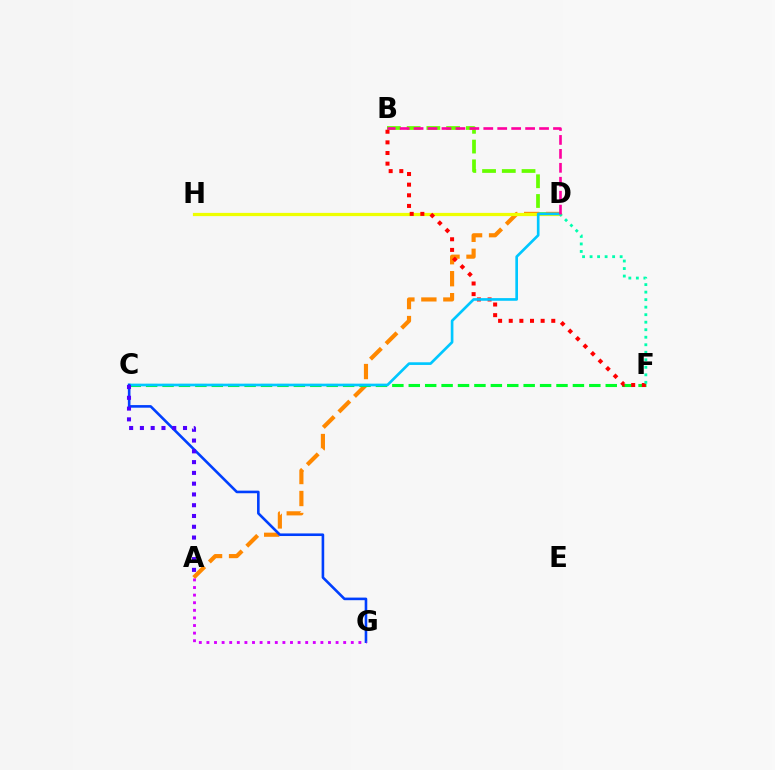{('B', 'D'): [{'color': '#66ff00', 'line_style': 'dashed', 'thickness': 2.68}, {'color': '#ff00a0', 'line_style': 'dashed', 'thickness': 1.89}], ('A', 'D'): [{'color': '#ff8800', 'line_style': 'dashed', 'thickness': 2.99}], ('D', 'H'): [{'color': '#eeff00', 'line_style': 'solid', 'thickness': 2.31}], ('C', 'F'): [{'color': '#00ff27', 'line_style': 'dashed', 'thickness': 2.23}], ('B', 'F'): [{'color': '#ff0000', 'line_style': 'dotted', 'thickness': 2.89}], ('C', 'D'): [{'color': '#00c7ff', 'line_style': 'solid', 'thickness': 1.92}], ('D', 'F'): [{'color': '#00ffaf', 'line_style': 'dotted', 'thickness': 2.04}], ('C', 'G'): [{'color': '#003fff', 'line_style': 'solid', 'thickness': 1.88}], ('A', 'C'): [{'color': '#4f00ff', 'line_style': 'dotted', 'thickness': 2.93}], ('A', 'G'): [{'color': '#d600ff', 'line_style': 'dotted', 'thickness': 2.06}]}